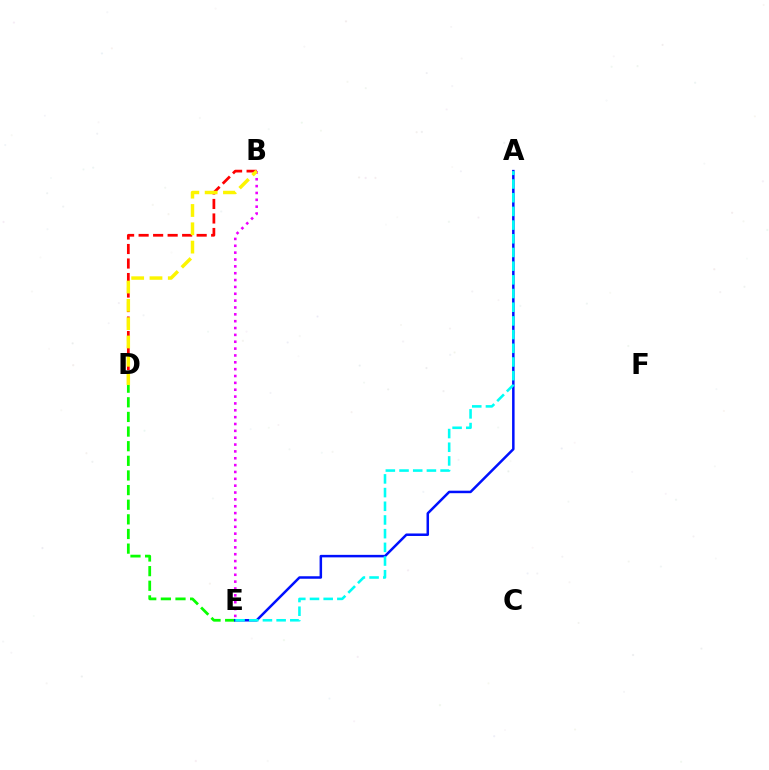{('D', 'E'): [{'color': '#08ff00', 'line_style': 'dashed', 'thickness': 1.99}], ('A', 'E'): [{'color': '#0010ff', 'line_style': 'solid', 'thickness': 1.8}, {'color': '#00fff6', 'line_style': 'dashed', 'thickness': 1.86}], ('B', 'D'): [{'color': '#ff0000', 'line_style': 'dashed', 'thickness': 1.97}, {'color': '#fcf500', 'line_style': 'dashed', 'thickness': 2.49}], ('B', 'E'): [{'color': '#ee00ff', 'line_style': 'dotted', 'thickness': 1.86}]}